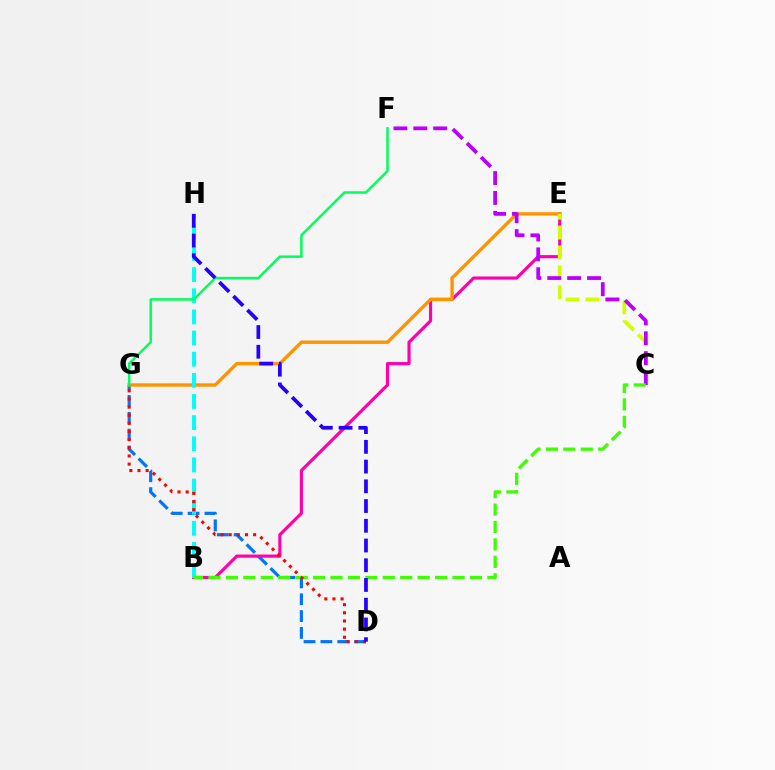{('D', 'G'): [{'color': '#0074ff', 'line_style': 'dashed', 'thickness': 2.29}, {'color': '#ff0000', 'line_style': 'dotted', 'thickness': 2.21}], ('B', 'E'): [{'color': '#ff00ac', 'line_style': 'solid', 'thickness': 2.27}], ('E', 'G'): [{'color': '#ff9400', 'line_style': 'solid', 'thickness': 2.44}], ('B', 'H'): [{'color': '#00fff6', 'line_style': 'dashed', 'thickness': 2.87}], ('C', 'E'): [{'color': '#d1ff00', 'line_style': 'dashed', 'thickness': 2.7}], ('C', 'F'): [{'color': '#b900ff', 'line_style': 'dashed', 'thickness': 2.7}], ('B', 'C'): [{'color': '#3dff00', 'line_style': 'dashed', 'thickness': 2.37}], ('F', 'G'): [{'color': '#00ff5c', 'line_style': 'solid', 'thickness': 1.79}], ('D', 'H'): [{'color': '#2500ff', 'line_style': 'dashed', 'thickness': 2.68}]}